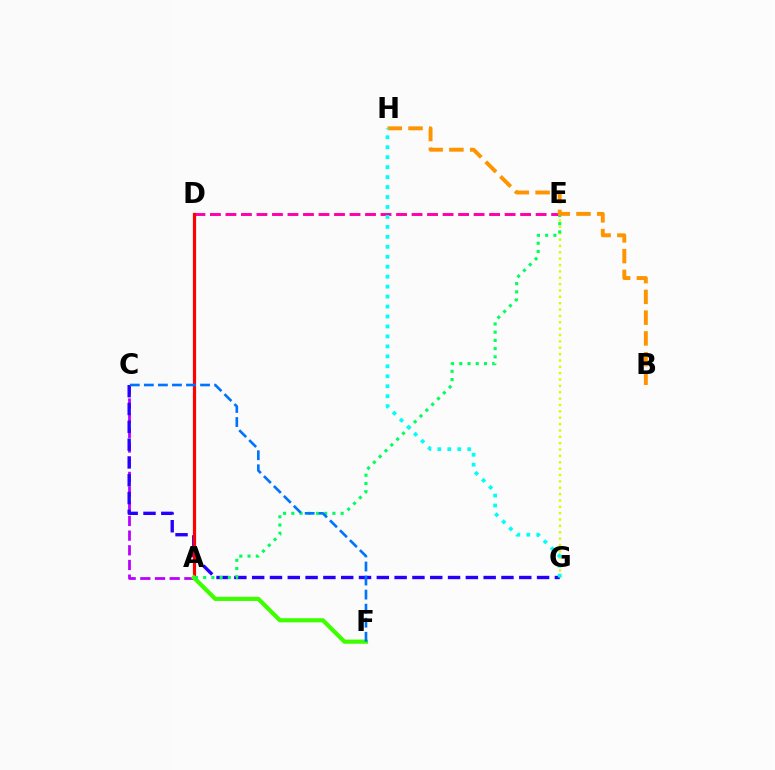{('E', 'G'): [{'color': '#d1ff00', 'line_style': 'dotted', 'thickness': 1.73}], ('A', 'C'): [{'color': '#b900ff', 'line_style': 'dashed', 'thickness': 1.99}], ('D', 'E'): [{'color': '#ff00ac', 'line_style': 'dashed', 'thickness': 2.11}], ('C', 'G'): [{'color': '#2500ff', 'line_style': 'dashed', 'thickness': 2.42}], ('A', 'D'): [{'color': '#ff0000', 'line_style': 'solid', 'thickness': 2.31}], ('A', 'F'): [{'color': '#3dff00', 'line_style': 'solid', 'thickness': 3.0}], ('A', 'E'): [{'color': '#00ff5c', 'line_style': 'dotted', 'thickness': 2.23}], ('C', 'F'): [{'color': '#0074ff', 'line_style': 'dashed', 'thickness': 1.91}], ('B', 'H'): [{'color': '#ff9400', 'line_style': 'dashed', 'thickness': 2.82}], ('G', 'H'): [{'color': '#00fff6', 'line_style': 'dotted', 'thickness': 2.71}]}